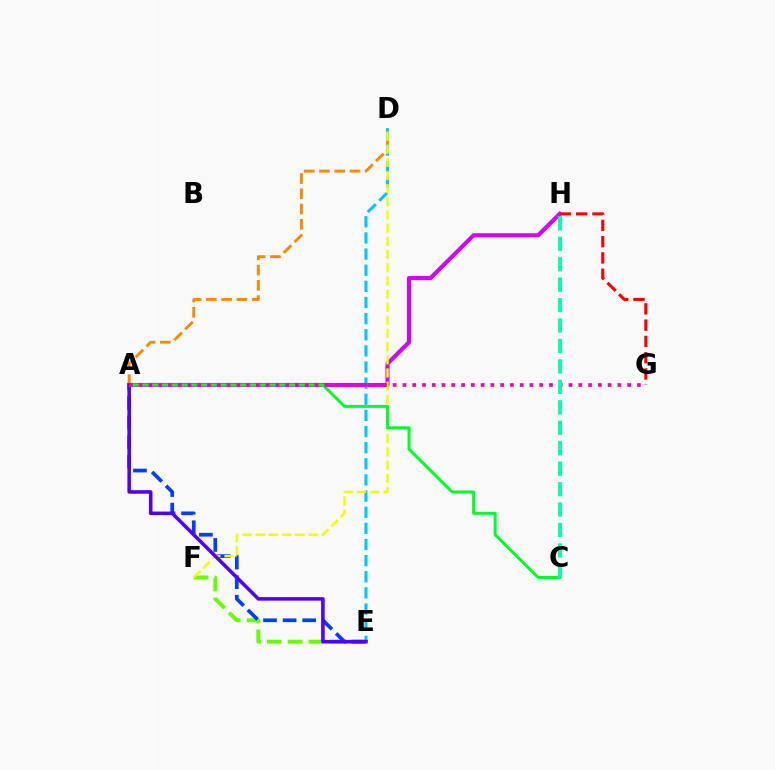{('A', 'D'): [{'color': '#ff8800', 'line_style': 'dashed', 'thickness': 2.07}], ('E', 'F'): [{'color': '#66ff00', 'line_style': 'dashed', 'thickness': 2.83}], ('A', 'H'): [{'color': '#d600ff', 'line_style': 'solid', 'thickness': 2.95}], ('D', 'E'): [{'color': '#00c7ff', 'line_style': 'dashed', 'thickness': 2.19}], ('A', 'E'): [{'color': '#003fff', 'line_style': 'dashed', 'thickness': 2.66}, {'color': '#4f00ff', 'line_style': 'solid', 'thickness': 2.55}], ('D', 'F'): [{'color': '#eeff00', 'line_style': 'dashed', 'thickness': 1.79}], ('A', 'C'): [{'color': '#00ff27', 'line_style': 'solid', 'thickness': 2.15}], ('G', 'H'): [{'color': '#ff0000', 'line_style': 'dashed', 'thickness': 2.21}], ('A', 'G'): [{'color': '#ff00a0', 'line_style': 'dotted', 'thickness': 2.65}], ('C', 'H'): [{'color': '#00ffaf', 'line_style': 'dashed', 'thickness': 2.78}]}